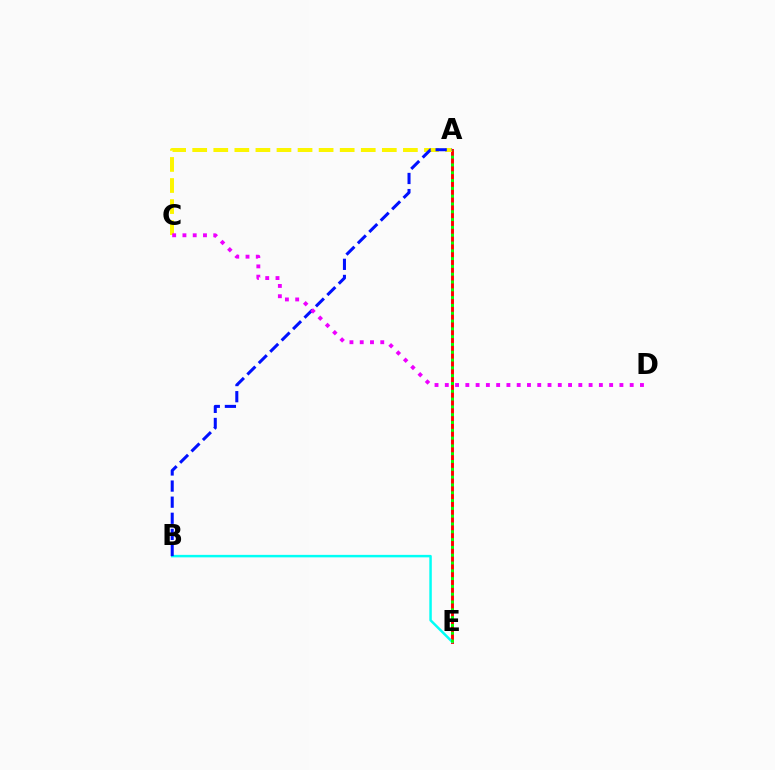{('A', 'E'): [{'color': '#ff0000', 'line_style': 'solid', 'thickness': 2.1}, {'color': '#08ff00', 'line_style': 'dotted', 'thickness': 2.12}], ('B', 'E'): [{'color': '#00fff6', 'line_style': 'solid', 'thickness': 1.79}], ('A', 'C'): [{'color': '#fcf500', 'line_style': 'dashed', 'thickness': 2.86}], ('A', 'B'): [{'color': '#0010ff', 'line_style': 'dashed', 'thickness': 2.19}], ('C', 'D'): [{'color': '#ee00ff', 'line_style': 'dotted', 'thickness': 2.79}]}